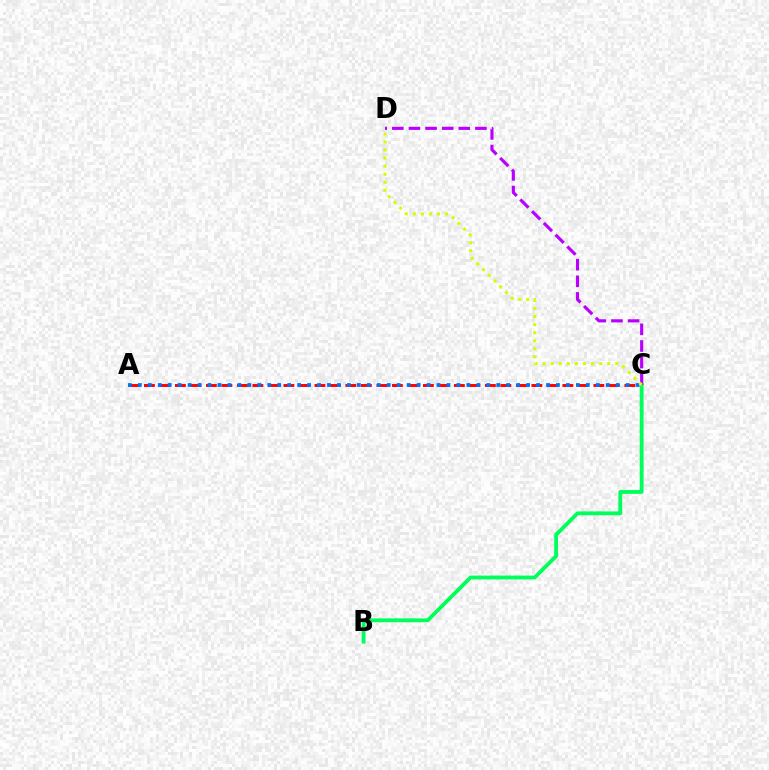{('A', 'C'): [{'color': '#ff0000', 'line_style': 'dashed', 'thickness': 2.11}, {'color': '#0074ff', 'line_style': 'dotted', 'thickness': 2.7}], ('B', 'C'): [{'color': '#00ff5c', 'line_style': 'solid', 'thickness': 2.75}], ('C', 'D'): [{'color': '#b900ff', 'line_style': 'dashed', 'thickness': 2.26}, {'color': '#d1ff00', 'line_style': 'dotted', 'thickness': 2.19}]}